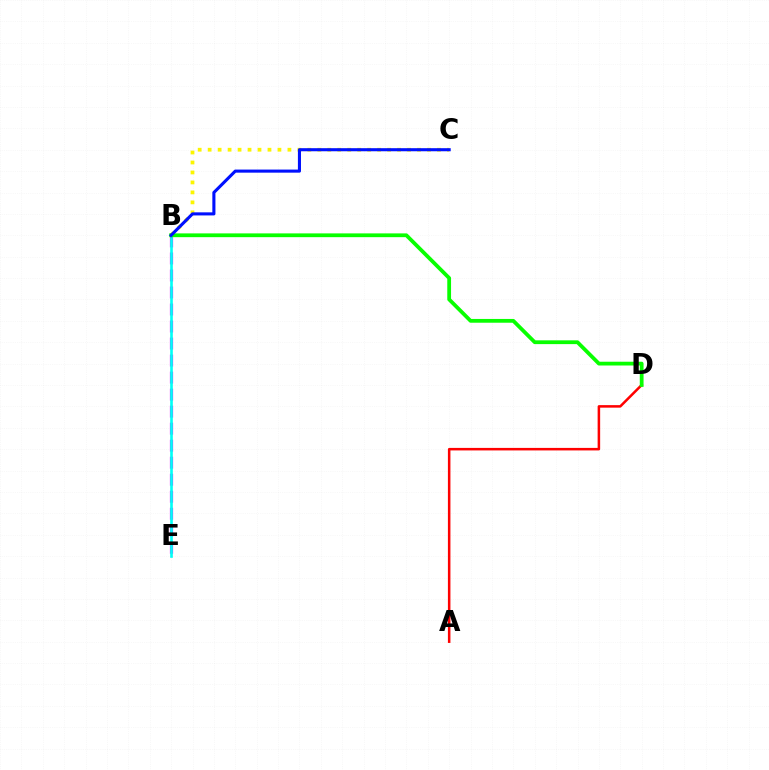{('B', 'C'): [{'color': '#fcf500', 'line_style': 'dotted', 'thickness': 2.71}, {'color': '#0010ff', 'line_style': 'solid', 'thickness': 2.22}], ('B', 'E'): [{'color': '#ee00ff', 'line_style': 'dashed', 'thickness': 2.31}, {'color': '#00fff6', 'line_style': 'solid', 'thickness': 1.9}], ('A', 'D'): [{'color': '#ff0000', 'line_style': 'solid', 'thickness': 1.82}], ('B', 'D'): [{'color': '#08ff00', 'line_style': 'solid', 'thickness': 2.72}]}